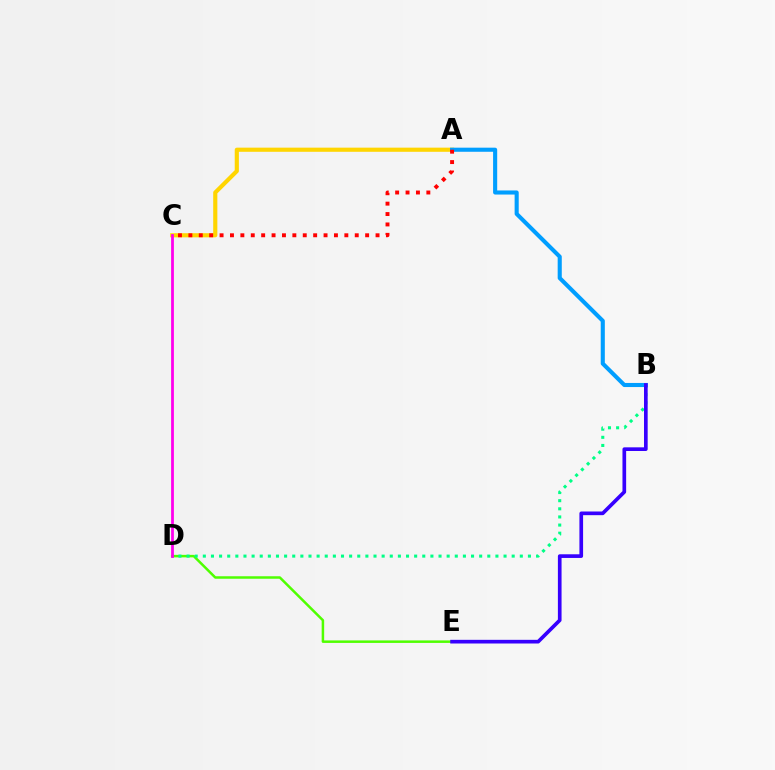{('A', 'C'): [{'color': '#ffd500', 'line_style': 'solid', 'thickness': 2.99}, {'color': '#ff0000', 'line_style': 'dotted', 'thickness': 2.83}], ('A', 'B'): [{'color': '#009eff', 'line_style': 'solid', 'thickness': 2.95}], ('D', 'E'): [{'color': '#4fff00', 'line_style': 'solid', 'thickness': 1.8}], ('B', 'D'): [{'color': '#00ff86', 'line_style': 'dotted', 'thickness': 2.21}], ('C', 'D'): [{'color': '#ff00ed', 'line_style': 'solid', 'thickness': 1.99}], ('B', 'E'): [{'color': '#3700ff', 'line_style': 'solid', 'thickness': 2.64}]}